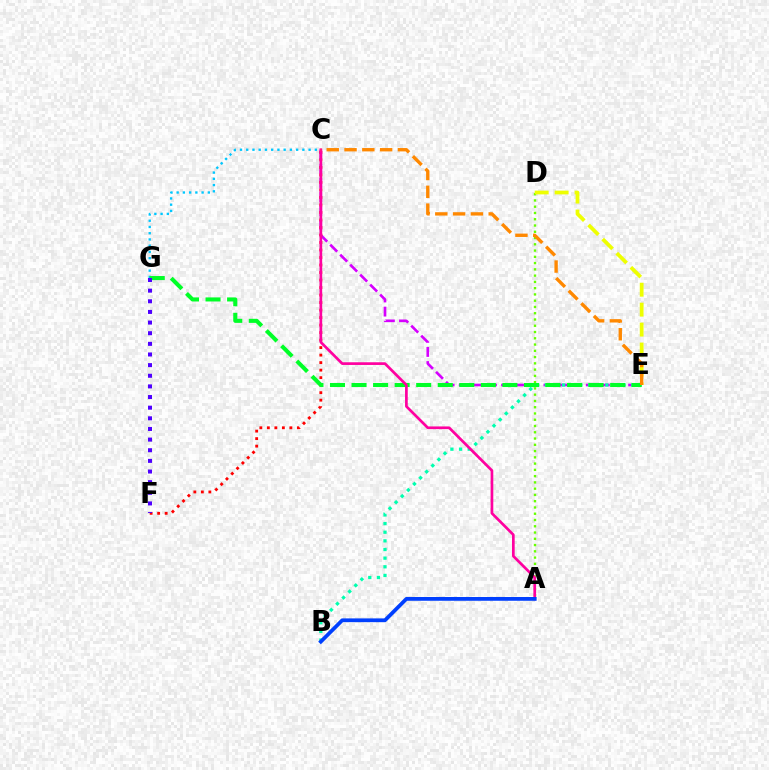{('C', 'E'): [{'color': '#d600ff', 'line_style': 'dashed', 'thickness': 1.92}, {'color': '#ff8800', 'line_style': 'dashed', 'thickness': 2.42}], ('C', 'F'): [{'color': '#ff0000', 'line_style': 'dotted', 'thickness': 2.04}], ('A', 'D'): [{'color': '#66ff00', 'line_style': 'dotted', 'thickness': 1.7}], ('C', 'G'): [{'color': '#00c7ff', 'line_style': 'dotted', 'thickness': 1.7}], ('D', 'E'): [{'color': '#eeff00', 'line_style': 'dashed', 'thickness': 2.71}], ('B', 'E'): [{'color': '#00ffaf', 'line_style': 'dotted', 'thickness': 2.35}], ('E', 'G'): [{'color': '#00ff27', 'line_style': 'dashed', 'thickness': 2.93}], ('F', 'G'): [{'color': '#4f00ff', 'line_style': 'dotted', 'thickness': 2.89}], ('A', 'C'): [{'color': '#ff00a0', 'line_style': 'solid', 'thickness': 1.94}], ('A', 'B'): [{'color': '#003fff', 'line_style': 'solid', 'thickness': 2.71}]}